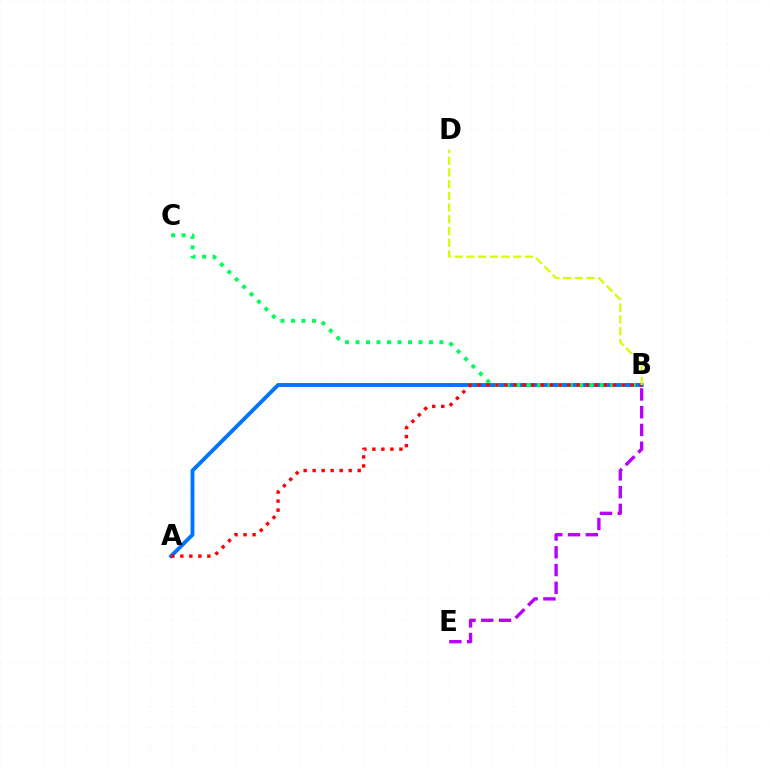{('A', 'B'): [{'color': '#0074ff', 'line_style': 'solid', 'thickness': 2.79}, {'color': '#ff0000', 'line_style': 'dotted', 'thickness': 2.45}], ('B', 'E'): [{'color': '#b900ff', 'line_style': 'dashed', 'thickness': 2.41}], ('B', 'C'): [{'color': '#00ff5c', 'line_style': 'dotted', 'thickness': 2.85}], ('B', 'D'): [{'color': '#d1ff00', 'line_style': 'dashed', 'thickness': 1.59}]}